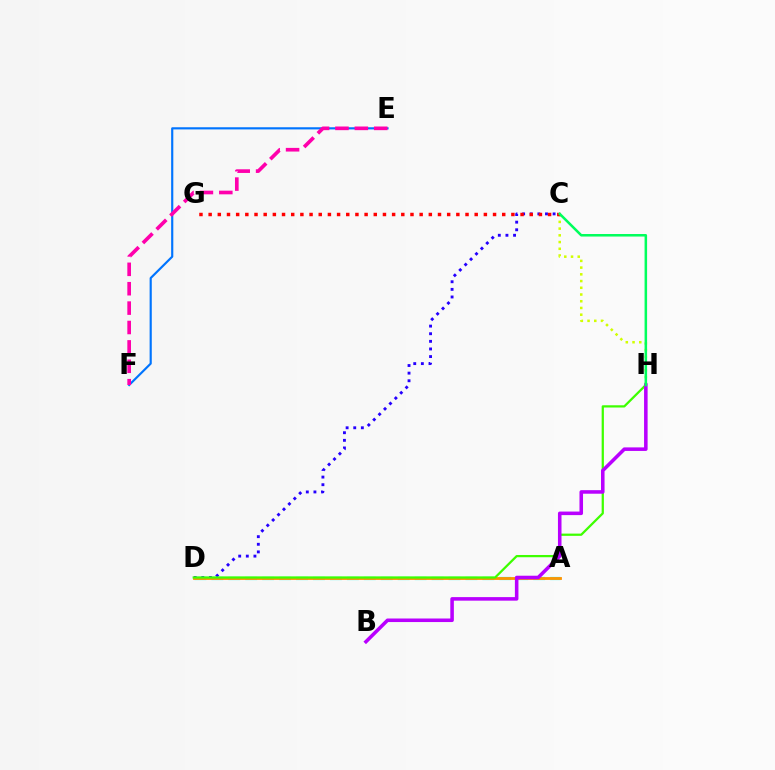{('E', 'F'): [{'color': '#0074ff', 'line_style': 'solid', 'thickness': 1.55}, {'color': '#ff00ac', 'line_style': 'dashed', 'thickness': 2.63}], ('C', 'D'): [{'color': '#2500ff', 'line_style': 'dotted', 'thickness': 2.07}], ('A', 'D'): [{'color': '#00fff6', 'line_style': 'dashed', 'thickness': 2.3}, {'color': '#ff9400', 'line_style': 'solid', 'thickness': 2.03}], ('C', 'H'): [{'color': '#d1ff00', 'line_style': 'dotted', 'thickness': 1.83}, {'color': '#00ff5c', 'line_style': 'solid', 'thickness': 1.82}], ('D', 'H'): [{'color': '#3dff00', 'line_style': 'solid', 'thickness': 1.62}], ('B', 'H'): [{'color': '#b900ff', 'line_style': 'solid', 'thickness': 2.56}], ('C', 'G'): [{'color': '#ff0000', 'line_style': 'dotted', 'thickness': 2.49}]}